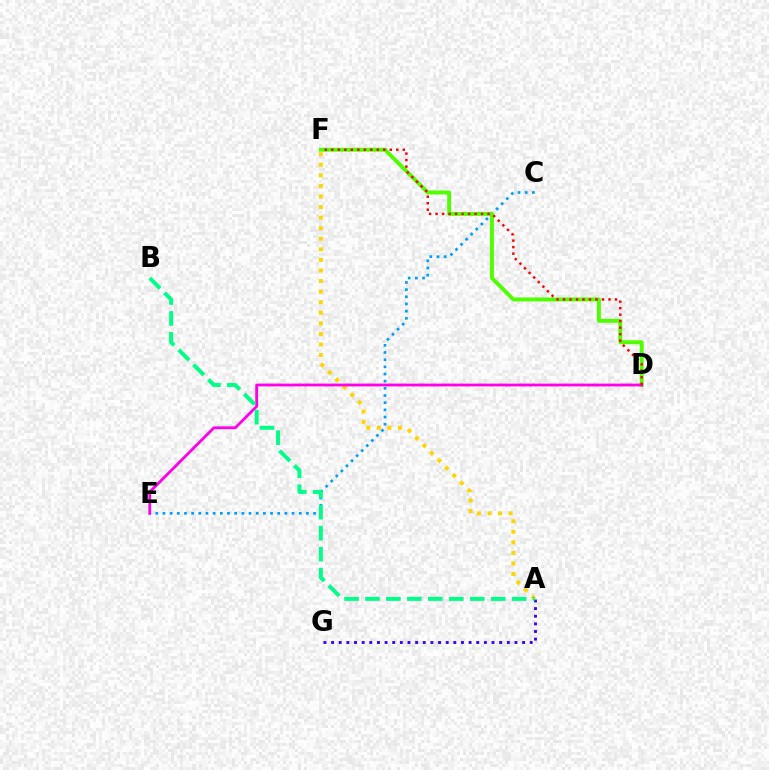{('A', 'F'): [{'color': '#ffd500', 'line_style': 'dotted', 'thickness': 2.87}], ('C', 'E'): [{'color': '#009eff', 'line_style': 'dotted', 'thickness': 1.95}], ('D', 'F'): [{'color': '#4fff00', 'line_style': 'solid', 'thickness': 2.82}, {'color': '#ff0000', 'line_style': 'dotted', 'thickness': 1.77}], ('D', 'E'): [{'color': '#ff00ed', 'line_style': 'solid', 'thickness': 2.02}], ('A', 'G'): [{'color': '#3700ff', 'line_style': 'dotted', 'thickness': 2.08}], ('A', 'B'): [{'color': '#00ff86', 'line_style': 'dashed', 'thickness': 2.85}]}